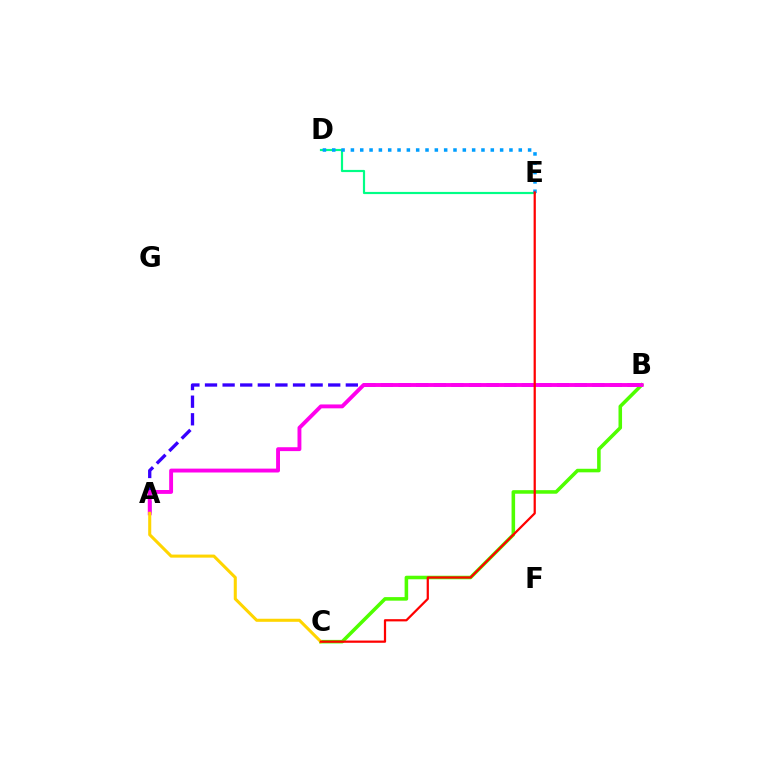{('B', 'C'): [{'color': '#4fff00', 'line_style': 'solid', 'thickness': 2.56}], ('A', 'B'): [{'color': '#3700ff', 'line_style': 'dashed', 'thickness': 2.39}, {'color': '#ff00ed', 'line_style': 'solid', 'thickness': 2.8}], ('D', 'E'): [{'color': '#00ff86', 'line_style': 'solid', 'thickness': 1.57}, {'color': '#009eff', 'line_style': 'dotted', 'thickness': 2.53}], ('A', 'C'): [{'color': '#ffd500', 'line_style': 'solid', 'thickness': 2.2}], ('C', 'E'): [{'color': '#ff0000', 'line_style': 'solid', 'thickness': 1.61}]}